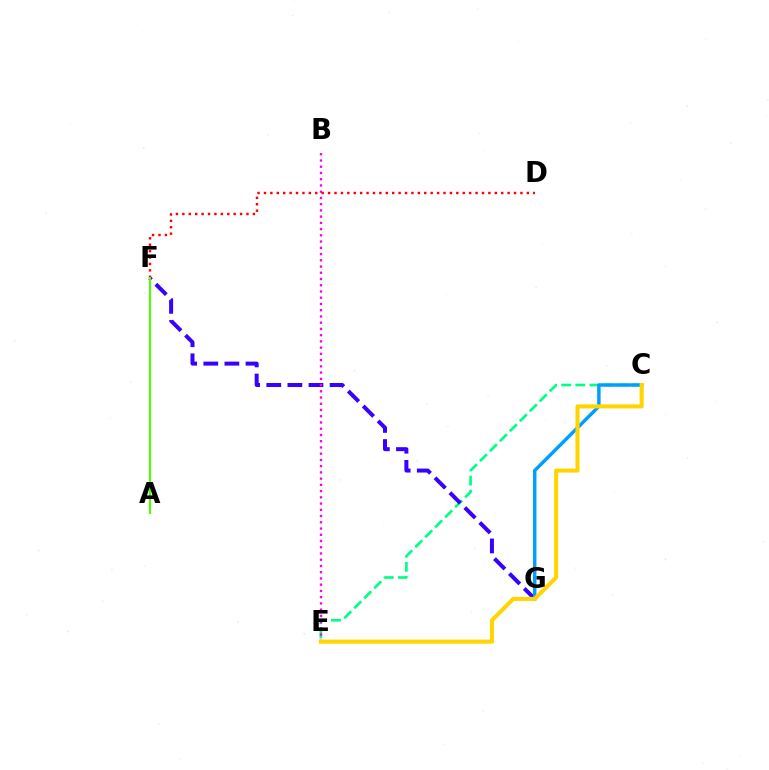{('C', 'E'): [{'color': '#00ff86', 'line_style': 'dashed', 'thickness': 1.92}, {'color': '#ffd500', 'line_style': 'solid', 'thickness': 2.92}], ('F', 'G'): [{'color': '#3700ff', 'line_style': 'dashed', 'thickness': 2.87}], ('D', 'F'): [{'color': '#ff0000', 'line_style': 'dotted', 'thickness': 1.74}], ('C', 'G'): [{'color': '#009eff', 'line_style': 'solid', 'thickness': 2.48}], ('B', 'E'): [{'color': '#ff00ed', 'line_style': 'dotted', 'thickness': 1.69}], ('A', 'F'): [{'color': '#4fff00', 'line_style': 'solid', 'thickness': 1.51}]}